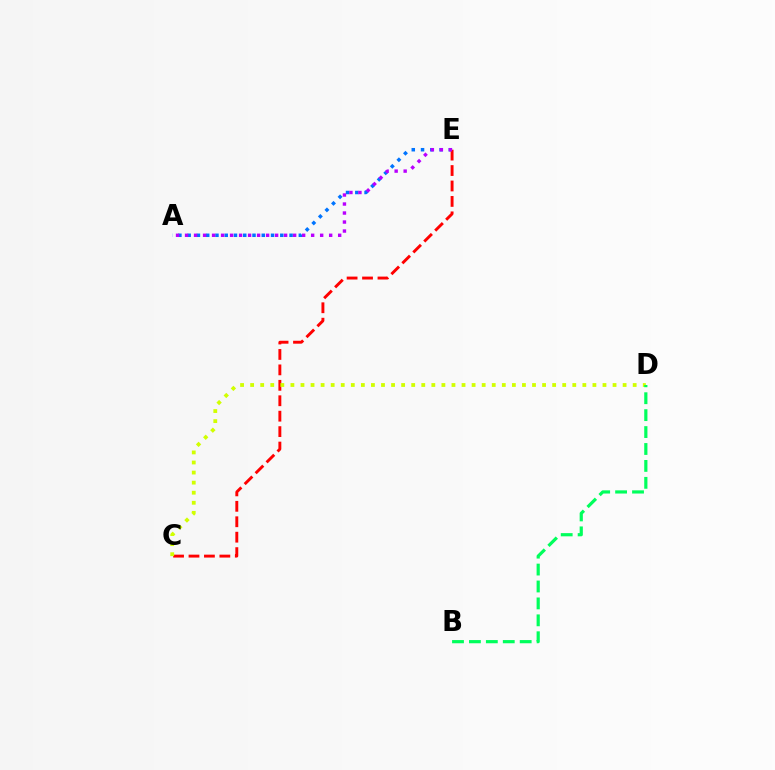{('A', 'E'): [{'color': '#0074ff', 'line_style': 'dotted', 'thickness': 2.52}, {'color': '#b900ff', 'line_style': 'dotted', 'thickness': 2.45}], ('C', 'E'): [{'color': '#ff0000', 'line_style': 'dashed', 'thickness': 2.1}], ('C', 'D'): [{'color': '#d1ff00', 'line_style': 'dotted', 'thickness': 2.74}], ('B', 'D'): [{'color': '#00ff5c', 'line_style': 'dashed', 'thickness': 2.3}]}